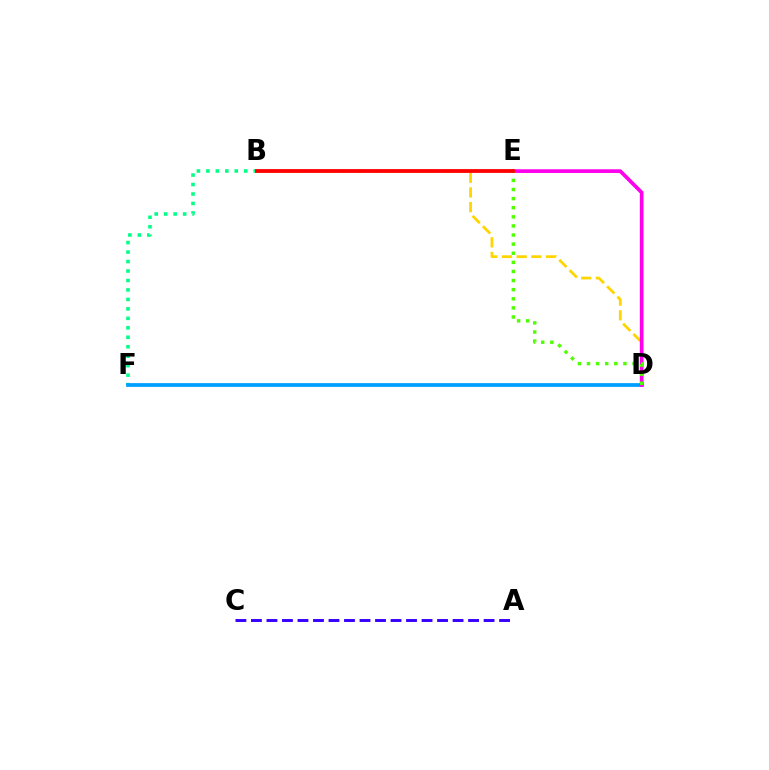{('A', 'C'): [{'color': '#3700ff', 'line_style': 'dashed', 'thickness': 2.11}], ('B', 'F'): [{'color': '#00ff86', 'line_style': 'dotted', 'thickness': 2.57}], ('D', 'F'): [{'color': '#009eff', 'line_style': 'solid', 'thickness': 2.7}], ('B', 'D'): [{'color': '#ffd500', 'line_style': 'dashed', 'thickness': 2.0}], ('D', 'E'): [{'color': '#ff00ed', 'line_style': 'solid', 'thickness': 2.65}, {'color': '#4fff00', 'line_style': 'dotted', 'thickness': 2.47}], ('B', 'E'): [{'color': '#ff0000', 'line_style': 'solid', 'thickness': 2.72}]}